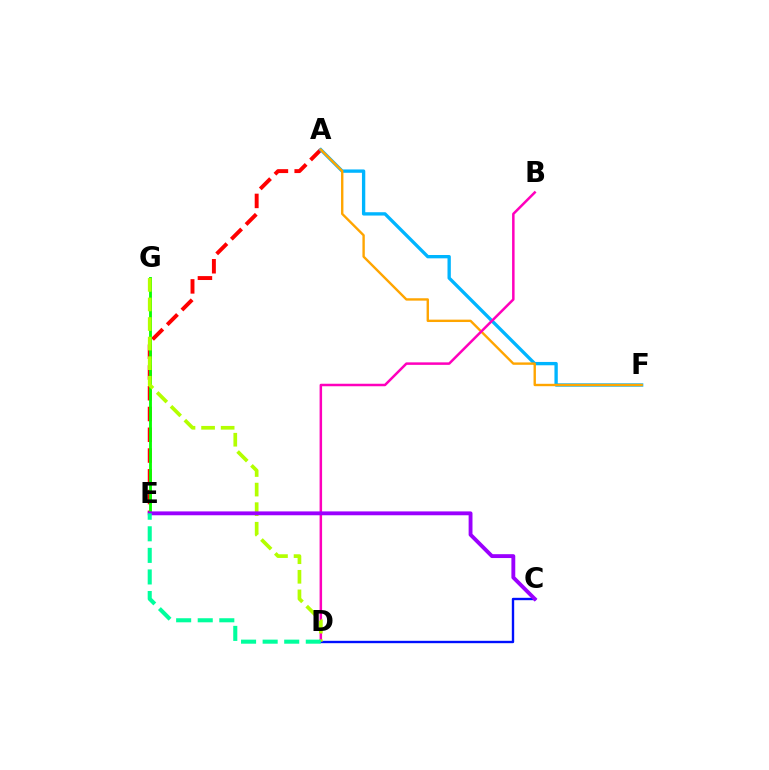{('A', 'E'): [{'color': '#ff0000', 'line_style': 'dashed', 'thickness': 2.82}], ('A', 'F'): [{'color': '#00b5ff', 'line_style': 'solid', 'thickness': 2.4}, {'color': '#ffa500', 'line_style': 'solid', 'thickness': 1.71}], ('B', 'D'): [{'color': '#ff00bd', 'line_style': 'solid', 'thickness': 1.8}], ('C', 'D'): [{'color': '#0010ff', 'line_style': 'solid', 'thickness': 1.71}], ('E', 'G'): [{'color': '#08ff00', 'line_style': 'solid', 'thickness': 2.03}], ('D', 'G'): [{'color': '#b3ff00', 'line_style': 'dashed', 'thickness': 2.66}], ('C', 'E'): [{'color': '#9b00ff', 'line_style': 'solid', 'thickness': 2.78}], ('D', 'E'): [{'color': '#00ff9d', 'line_style': 'dashed', 'thickness': 2.93}]}